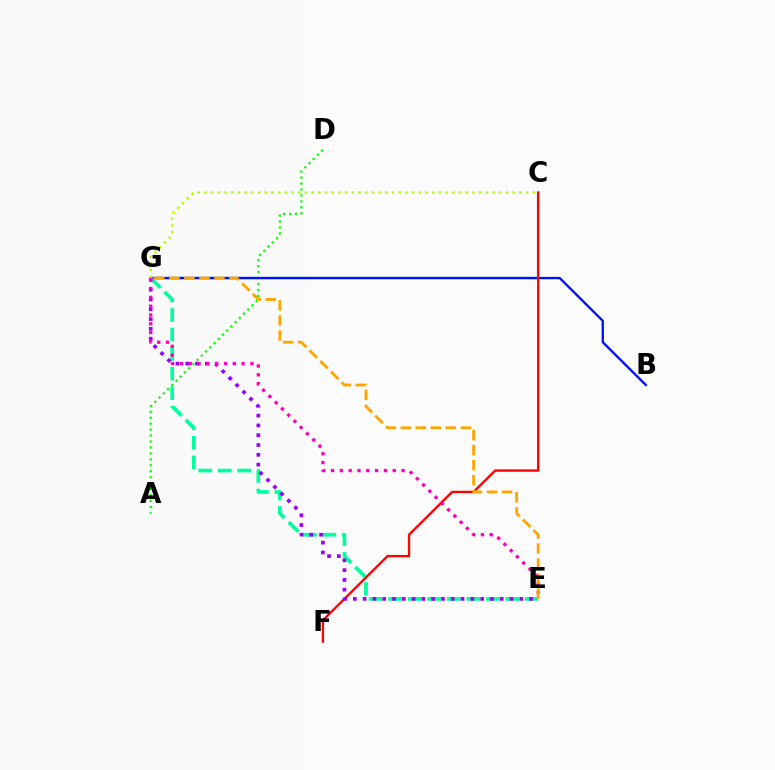{('A', 'D'): [{'color': '#08ff00', 'line_style': 'dotted', 'thickness': 1.62}], ('C', 'G'): [{'color': '#00b5ff', 'line_style': 'solid', 'thickness': 1.59}, {'color': '#b3ff00', 'line_style': 'dotted', 'thickness': 1.82}], ('B', 'G'): [{'color': '#0010ff', 'line_style': 'solid', 'thickness': 1.69}], ('E', 'G'): [{'color': '#00ff9d', 'line_style': 'dashed', 'thickness': 2.65}, {'color': '#9b00ff', 'line_style': 'dotted', 'thickness': 2.66}, {'color': '#ff00bd', 'line_style': 'dotted', 'thickness': 2.4}, {'color': '#ffa500', 'line_style': 'dashed', 'thickness': 2.04}], ('C', 'F'): [{'color': '#ff0000', 'line_style': 'solid', 'thickness': 1.69}]}